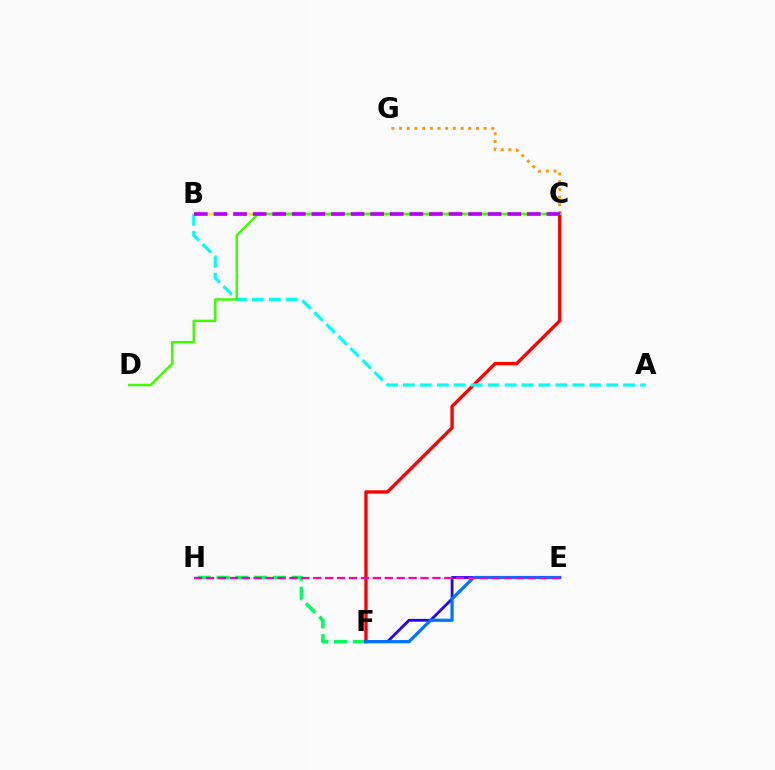{('F', 'H'): [{'color': '#00ff5c', 'line_style': 'dashed', 'thickness': 2.55}], ('C', 'G'): [{'color': '#ff9400', 'line_style': 'dotted', 'thickness': 2.09}], ('C', 'F'): [{'color': '#ff0000', 'line_style': 'solid', 'thickness': 2.41}], ('B', 'C'): [{'color': '#d1ff00', 'line_style': 'dashed', 'thickness': 1.77}, {'color': '#b900ff', 'line_style': 'dashed', 'thickness': 2.66}], ('A', 'B'): [{'color': '#00fff6', 'line_style': 'dashed', 'thickness': 2.3}], ('E', 'F'): [{'color': '#2500ff', 'line_style': 'solid', 'thickness': 2.01}, {'color': '#0074ff', 'line_style': 'solid', 'thickness': 2.31}], ('C', 'D'): [{'color': '#3dff00', 'line_style': 'solid', 'thickness': 1.77}], ('E', 'H'): [{'color': '#ff00ac', 'line_style': 'dashed', 'thickness': 1.62}]}